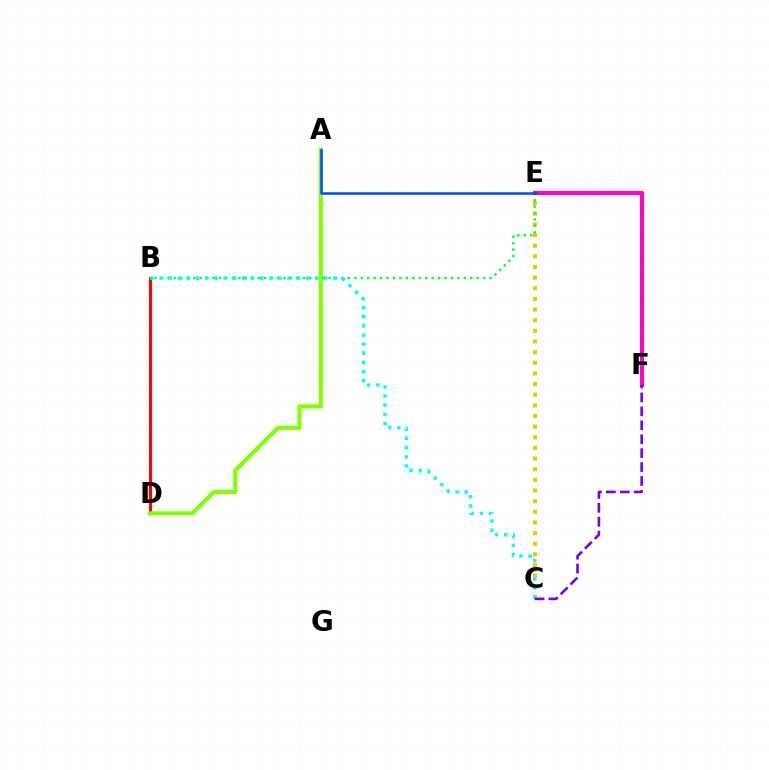{('C', 'E'): [{'color': '#ffbd00', 'line_style': 'dotted', 'thickness': 2.89}], ('B', 'D'): [{'color': '#ff0000', 'line_style': 'solid', 'thickness': 2.25}], ('A', 'D'): [{'color': '#84ff00', 'line_style': 'solid', 'thickness': 2.99}], ('B', 'E'): [{'color': '#00ff39', 'line_style': 'dotted', 'thickness': 1.75}], ('E', 'F'): [{'color': '#ff00cf', 'line_style': 'solid', 'thickness': 2.93}], ('B', 'C'): [{'color': '#00fff6', 'line_style': 'dotted', 'thickness': 2.49}], ('A', 'E'): [{'color': '#004bff', 'line_style': 'solid', 'thickness': 1.83}], ('C', 'F'): [{'color': '#7200ff', 'line_style': 'dashed', 'thickness': 1.89}]}